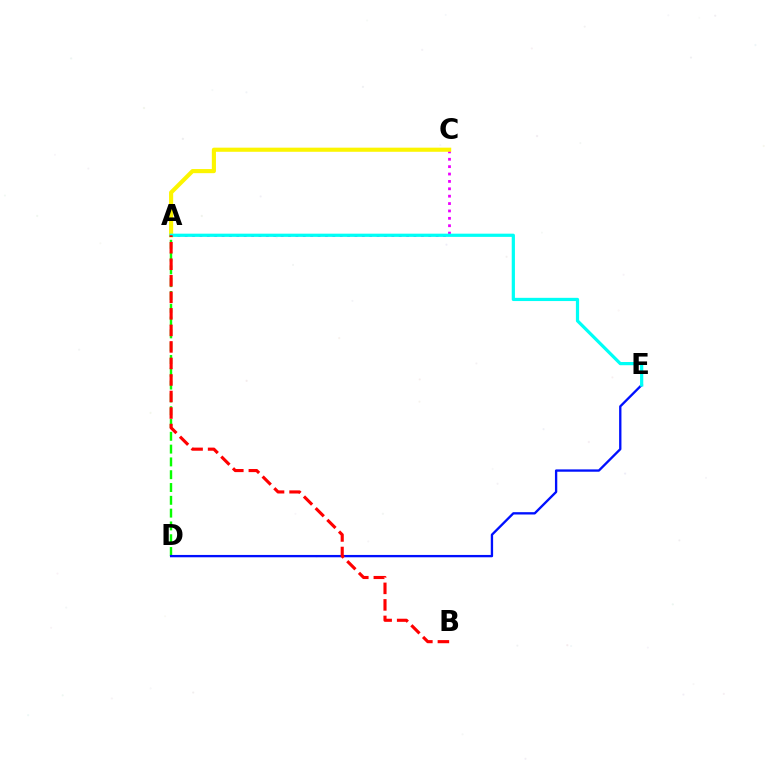{('A', 'C'): [{'color': '#ee00ff', 'line_style': 'dotted', 'thickness': 2.01}, {'color': '#fcf500', 'line_style': 'solid', 'thickness': 2.96}], ('A', 'D'): [{'color': '#08ff00', 'line_style': 'dashed', 'thickness': 1.74}], ('D', 'E'): [{'color': '#0010ff', 'line_style': 'solid', 'thickness': 1.68}], ('A', 'E'): [{'color': '#00fff6', 'line_style': 'solid', 'thickness': 2.31}], ('A', 'B'): [{'color': '#ff0000', 'line_style': 'dashed', 'thickness': 2.25}]}